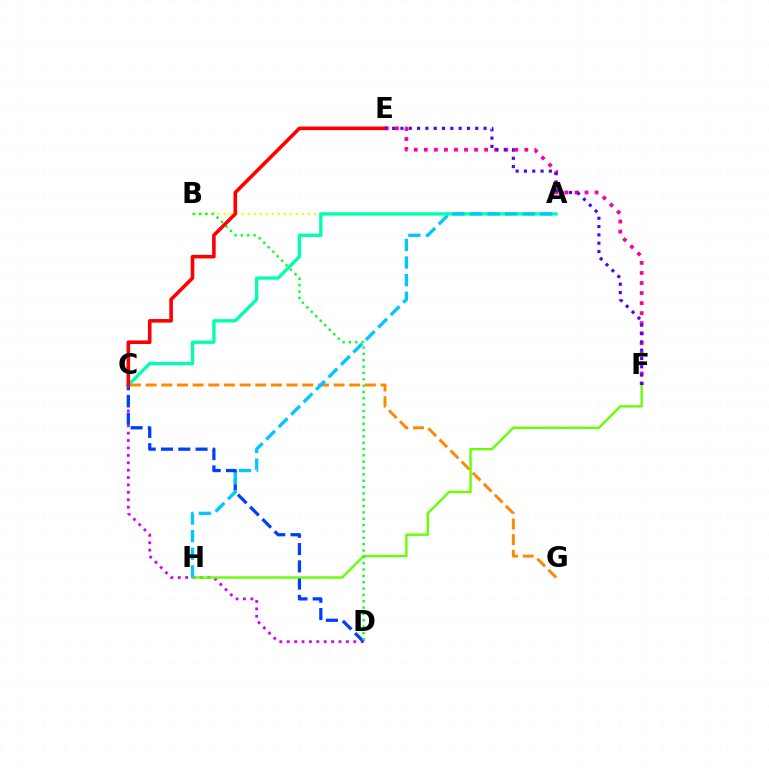{('C', 'D'): [{'color': '#d600ff', 'line_style': 'dotted', 'thickness': 2.01}, {'color': '#003fff', 'line_style': 'dashed', 'thickness': 2.35}], ('C', 'G'): [{'color': '#ff8800', 'line_style': 'dashed', 'thickness': 2.13}], ('E', 'F'): [{'color': '#ff00a0', 'line_style': 'dotted', 'thickness': 2.73}, {'color': '#4f00ff', 'line_style': 'dotted', 'thickness': 2.26}], ('A', 'B'): [{'color': '#eeff00', 'line_style': 'dotted', 'thickness': 1.63}], ('A', 'C'): [{'color': '#00ffaf', 'line_style': 'solid', 'thickness': 2.38}], ('F', 'H'): [{'color': '#66ff00', 'line_style': 'solid', 'thickness': 1.71}], ('C', 'E'): [{'color': '#ff0000', 'line_style': 'solid', 'thickness': 2.59}], ('A', 'H'): [{'color': '#00c7ff', 'line_style': 'dashed', 'thickness': 2.39}], ('B', 'D'): [{'color': '#00ff27', 'line_style': 'dotted', 'thickness': 1.72}]}